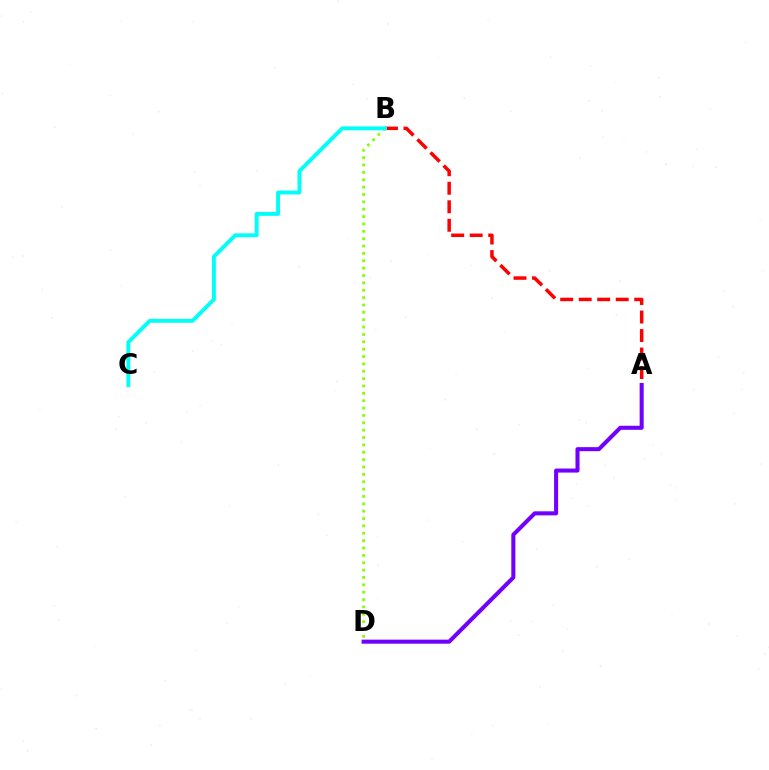{('A', 'B'): [{'color': '#ff0000', 'line_style': 'dashed', 'thickness': 2.51}], ('A', 'D'): [{'color': '#7200ff', 'line_style': 'solid', 'thickness': 2.91}], ('B', 'D'): [{'color': '#84ff00', 'line_style': 'dotted', 'thickness': 2.0}], ('B', 'C'): [{'color': '#00fff6', 'line_style': 'solid', 'thickness': 2.82}]}